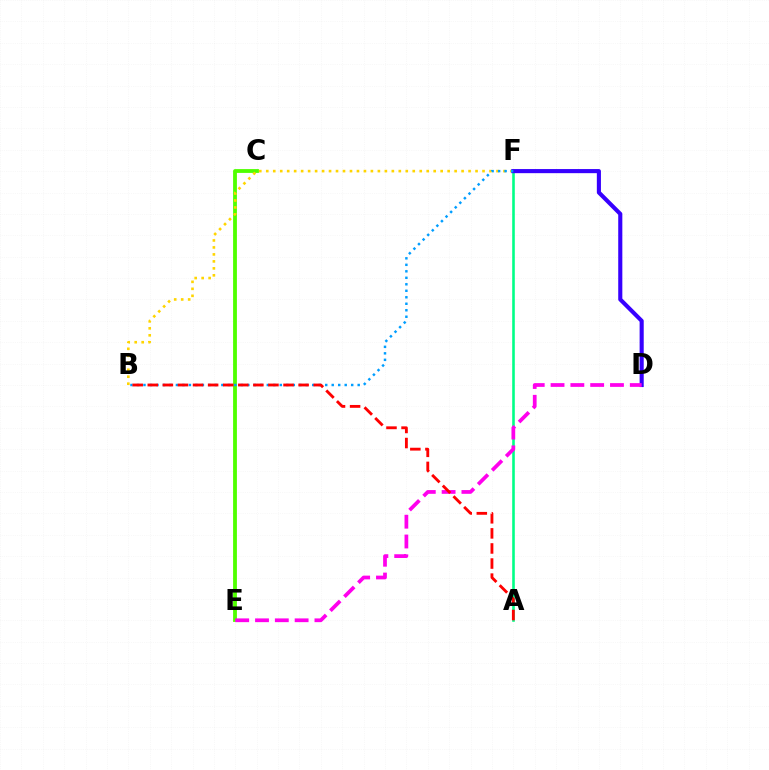{('C', 'E'): [{'color': '#4fff00', 'line_style': 'solid', 'thickness': 2.75}], ('A', 'F'): [{'color': '#00ff86', 'line_style': 'solid', 'thickness': 1.87}], ('B', 'F'): [{'color': '#ffd500', 'line_style': 'dotted', 'thickness': 1.9}, {'color': '#009eff', 'line_style': 'dotted', 'thickness': 1.76}], ('D', 'F'): [{'color': '#3700ff', 'line_style': 'solid', 'thickness': 2.96}], ('D', 'E'): [{'color': '#ff00ed', 'line_style': 'dashed', 'thickness': 2.69}], ('A', 'B'): [{'color': '#ff0000', 'line_style': 'dashed', 'thickness': 2.05}]}